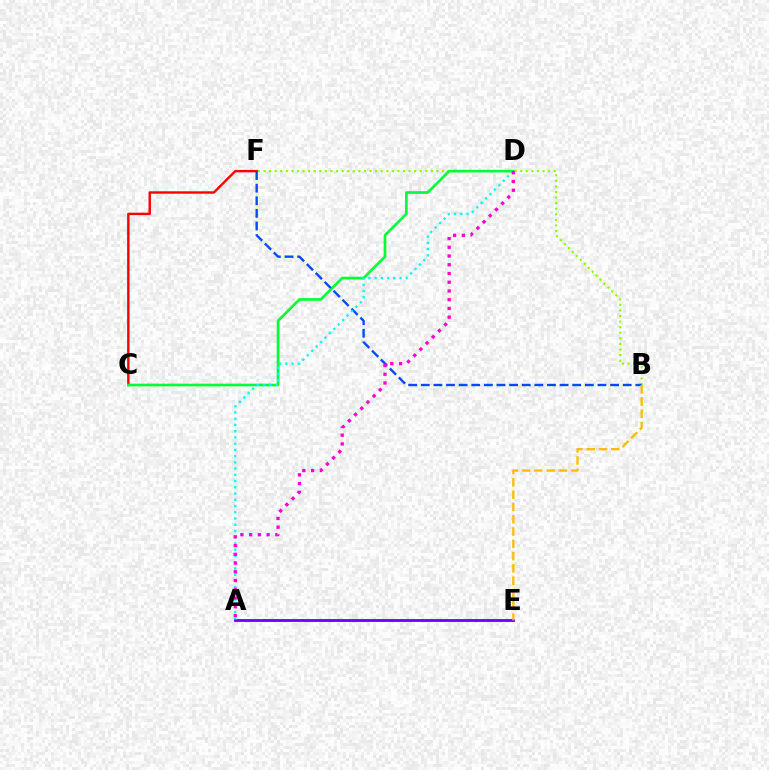{('C', 'F'): [{'color': '#ff0000', 'line_style': 'solid', 'thickness': 1.74}], ('A', 'E'): [{'color': '#7200ff', 'line_style': 'solid', 'thickness': 2.05}], ('B', 'F'): [{'color': '#84ff00', 'line_style': 'dotted', 'thickness': 1.52}, {'color': '#004bff', 'line_style': 'dashed', 'thickness': 1.71}], ('C', 'D'): [{'color': '#00ff39', 'line_style': 'solid', 'thickness': 1.92}], ('A', 'D'): [{'color': '#00fff6', 'line_style': 'dotted', 'thickness': 1.7}, {'color': '#ff00cf', 'line_style': 'dotted', 'thickness': 2.37}], ('B', 'E'): [{'color': '#ffbd00', 'line_style': 'dashed', 'thickness': 1.67}]}